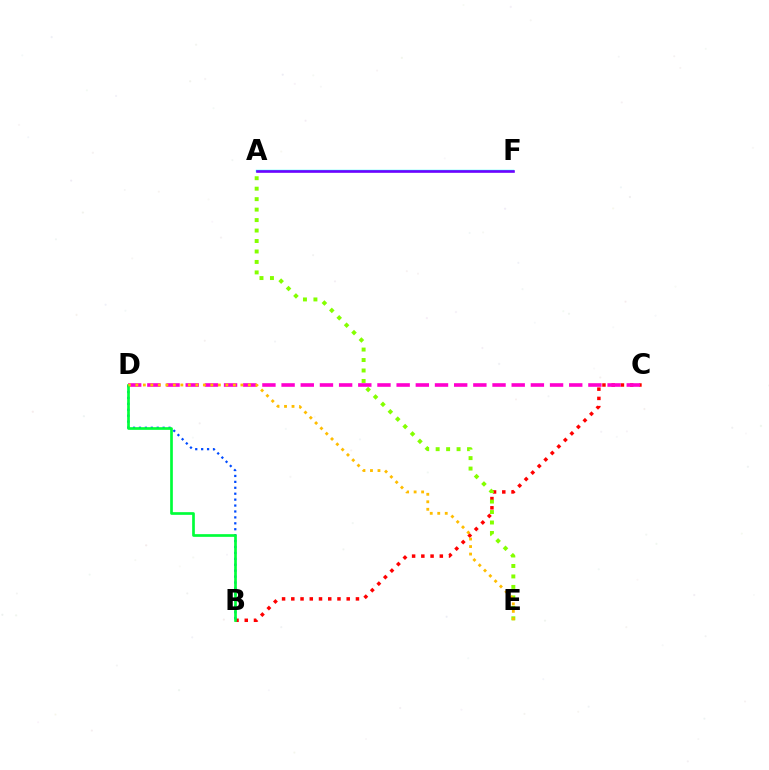{('B', 'C'): [{'color': '#ff0000', 'line_style': 'dotted', 'thickness': 2.51}], ('C', 'D'): [{'color': '#ff00cf', 'line_style': 'dashed', 'thickness': 2.61}], ('B', 'D'): [{'color': '#004bff', 'line_style': 'dotted', 'thickness': 1.61}, {'color': '#00ff39', 'line_style': 'solid', 'thickness': 1.94}], ('A', 'E'): [{'color': '#84ff00', 'line_style': 'dotted', 'thickness': 2.84}], ('A', 'F'): [{'color': '#00fff6', 'line_style': 'solid', 'thickness': 1.72}, {'color': '#7200ff', 'line_style': 'solid', 'thickness': 1.88}], ('D', 'E'): [{'color': '#ffbd00', 'line_style': 'dotted', 'thickness': 2.04}]}